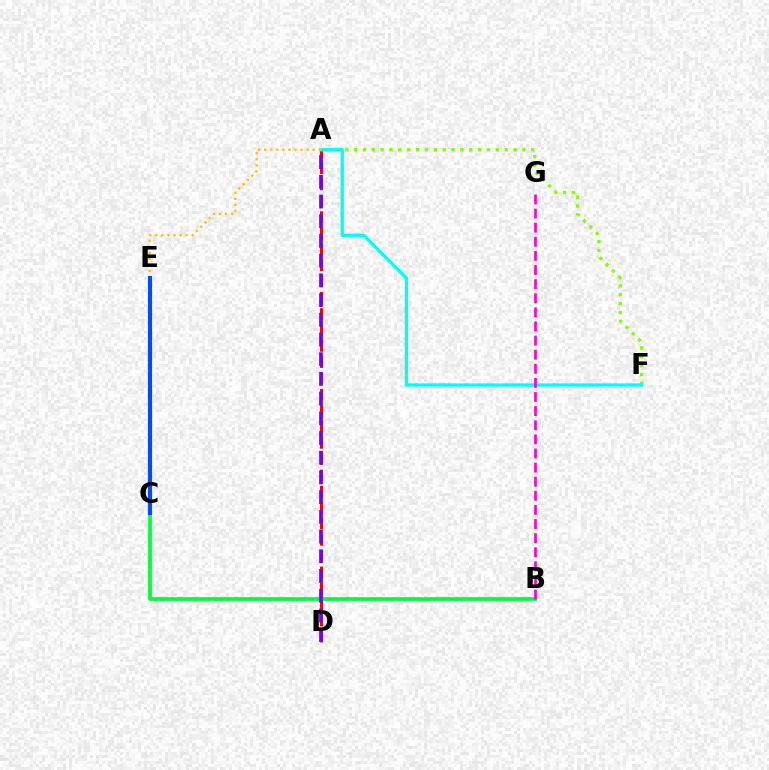{('A', 'D'): [{'color': '#ff0000', 'line_style': 'dashed', 'thickness': 2.19}, {'color': '#7200ff', 'line_style': 'dashed', 'thickness': 2.68}], ('A', 'F'): [{'color': '#84ff00', 'line_style': 'dotted', 'thickness': 2.41}, {'color': '#00fff6', 'line_style': 'solid', 'thickness': 2.36}], ('B', 'C'): [{'color': '#00ff39', 'line_style': 'solid', 'thickness': 2.68}], ('A', 'C'): [{'color': '#ffbd00', 'line_style': 'dotted', 'thickness': 1.64}], ('C', 'E'): [{'color': '#004bff', 'line_style': 'solid', 'thickness': 2.97}], ('B', 'G'): [{'color': '#ff00cf', 'line_style': 'dashed', 'thickness': 1.92}]}